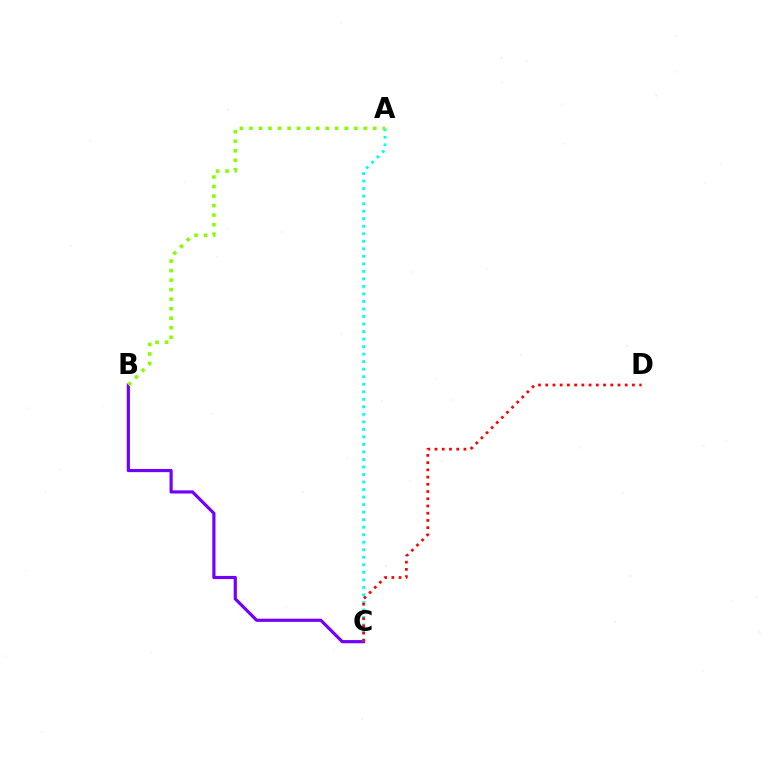{('B', 'C'): [{'color': '#7200ff', 'line_style': 'solid', 'thickness': 2.28}], ('A', 'C'): [{'color': '#00fff6', 'line_style': 'dotted', 'thickness': 2.04}], ('A', 'B'): [{'color': '#84ff00', 'line_style': 'dotted', 'thickness': 2.59}], ('C', 'D'): [{'color': '#ff0000', 'line_style': 'dotted', 'thickness': 1.96}]}